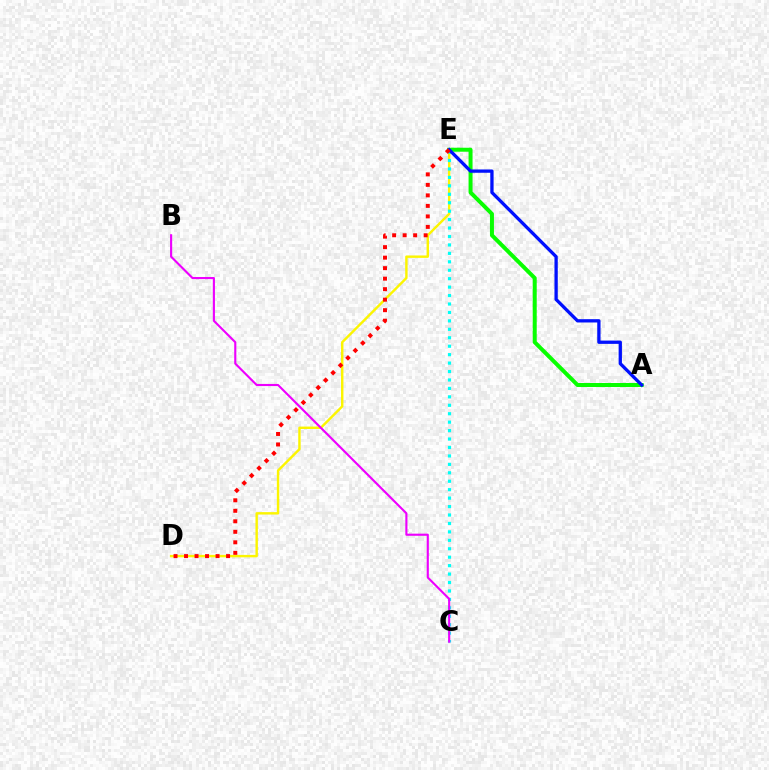{('D', 'E'): [{'color': '#fcf500', 'line_style': 'solid', 'thickness': 1.74}, {'color': '#ff0000', 'line_style': 'dotted', 'thickness': 2.85}], ('A', 'E'): [{'color': '#08ff00', 'line_style': 'solid', 'thickness': 2.87}, {'color': '#0010ff', 'line_style': 'solid', 'thickness': 2.37}], ('C', 'E'): [{'color': '#00fff6', 'line_style': 'dotted', 'thickness': 2.29}], ('B', 'C'): [{'color': '#ee00ff', 'line_style': 'solid', 'thickness': 1.53}]}